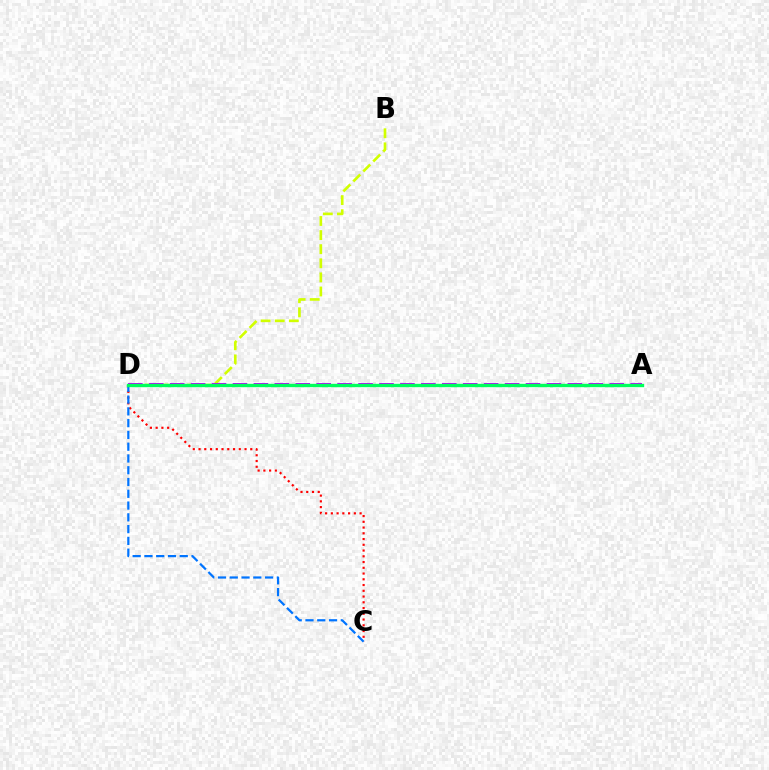{('B', 'D'): [{'color': '#d1ff00', 'line_style': 'dashed', 'thickness': 1.91}], ('C', 'D'): [{'color': '#ff0000', 'line_style': 'dotted', 'thickness': 1.56}, {'color': '#0074ff', 'line_style': 'dashed', 'thickness': 1.6}], ('A', 'D'): [{'color': '#b900ff', 'line_style': 'dashed', 'thickness': 2.84}, {'color': '#00ff5c', 'line_style': 'solid', 'thickness': 2.42}]}